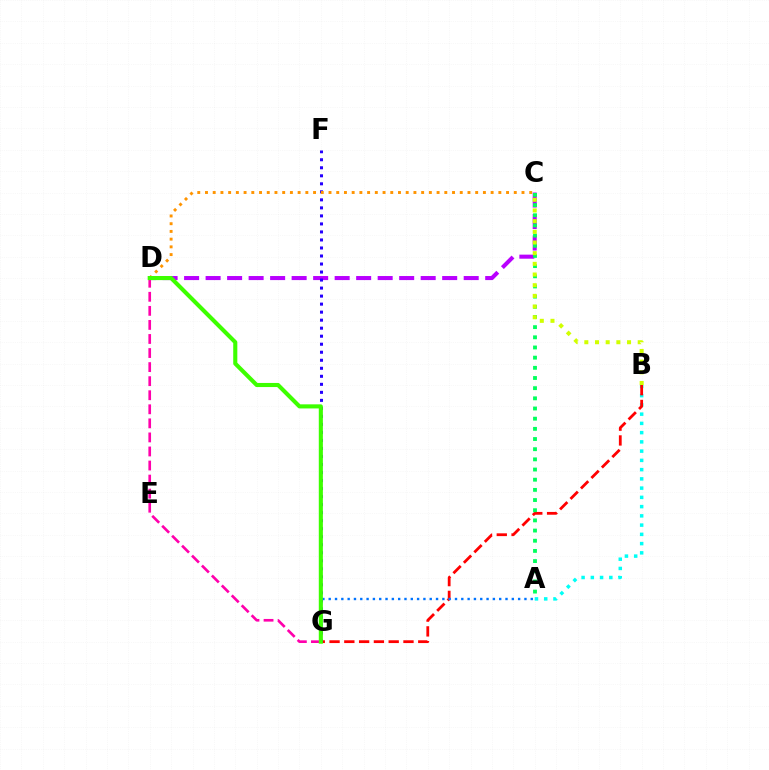{('C', 'D'): [{'color': '#b900ff', 'line_style': 'dashed', 'thickness': 2.92}, {'color': '#ff9400', 'line_style': 'dotted', 'thickness': 2.1}], ('D', 'G'): [{'color': '#ff00ac', 'line_style': 'dashed', 'thickness': 1.91}, {'color': '#3dff00', 'line_style': 'solid', 'thickness': 2.95}], ('A', 'B'): [{'color': '#00fff6', 'line_style': 'dotted', 'thickness': 2.51}], ('B', 'G'): [{'color': '#ff0000', 'line_style': 'dashed', 'thickness': 2.01}], ('A', 'C'): [{'color': '#00ff5c', 'line_style': 'dotted', 'thickness': 2.76}], ('F', 'G'): [{'color': '#2500ff', 'line_style': 'dotted', 'thickness': 2.18}], ('A', 'G'): [{'color': '#0074ff', 'line_style': 'dotted', 'thickness': 1.72}], ('B', 'C'): [{'color': '#d1ff00', 'line_style': 'dotted', 'thickness': 2.9}]}